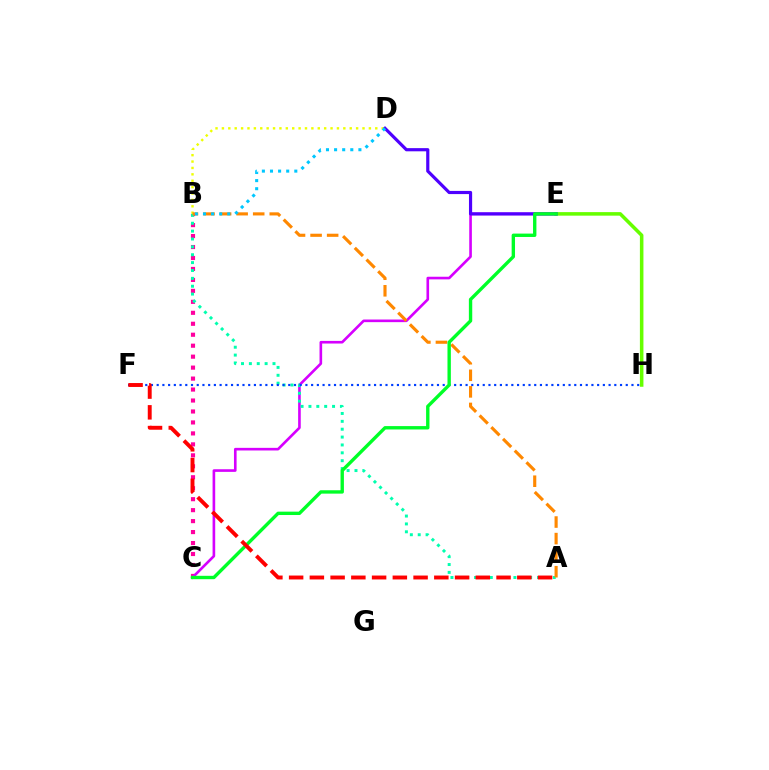{('B', 'C'): [{'color': '#ff00a0', 'line_style': 'dotted', 'thickness': 2.98}], ('C', 'E'): [{'color': '#d600ff', 'line_style': 'solid', 'thickness': 1.89}, {'color': '#00ff27', 'line_style': 'solid', 'thickness': 2.43}], ('B', 'D'): [{'color': '#eeff00', 'line_style': 'dotted', 'thickness': 1.74}, {'color': '#00c7ff', 'line_style': 'dotted', 'thickness': 2.2}], ('E', 'H'): [{'color': '#66ff00', 'line_style': 'solid', 'thickness': 2.54}], ('D', 'E'): [{'color': '#4f00ff', 'line_style': 'solid', 'thickness': 2.28}], ('A', 'B'): [{'color': '#00ffaf', 'line_style': 'dotted', 'thickness': 2.14}, {'color': '#ff8800', 'line_style': 'dashed', 'thickness': 2.25}], ('F', 'H'): [{'color': '#003fff', 'line_style': 'dotted', 'thickness': 1.55}], ('A', 'F'): [{'color': '#ff0000', 'line_style': 'dashed', 'thickness': 2.82}]}